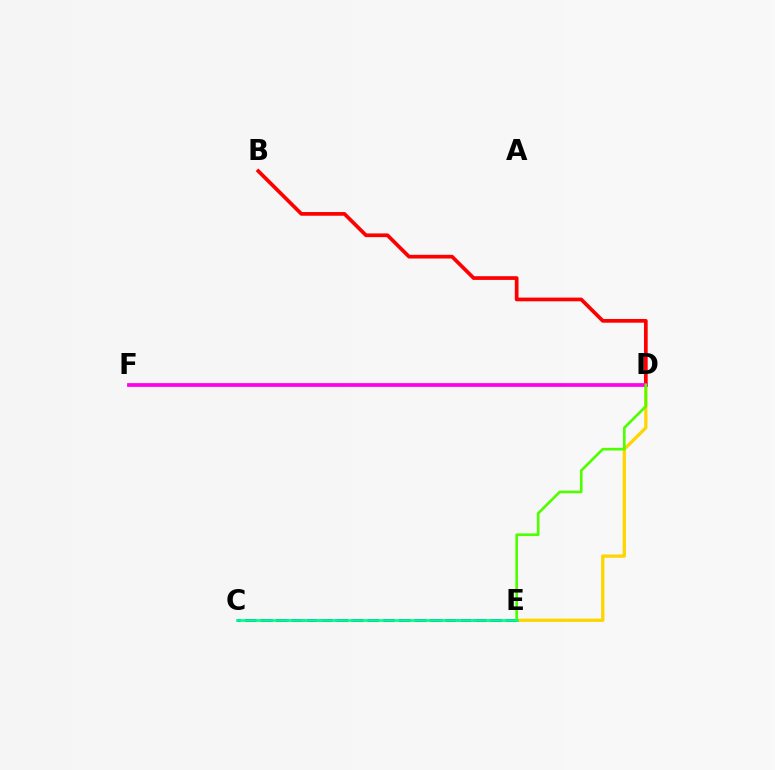{('C', 'E'): [{'color': '#009eff', 'line_style': 'dotted', 'thickness': 2.2}, {'color': '#3700ff', 'line_style': 'dashed', 'thickness': 2.09}, {'color': '#00ff86', 'line_style': 'solid', 'thickness': 1.94}], ('B', 'D'): [{'color': '#ff0000', 'line_style': 'solid', 'thickness': 2.68}], ('D', 'E'): [{'color': '#ffd500', 'line_style': 'solid', 'thickness': 2.36}, {'color': '#4fff00', 'line_style': 'solid', 'thickness': 1.91}], ('D', 'F'): [{'color': '#ff00ed', 'line_style': 'solid', 'thickness': 2.7}]}